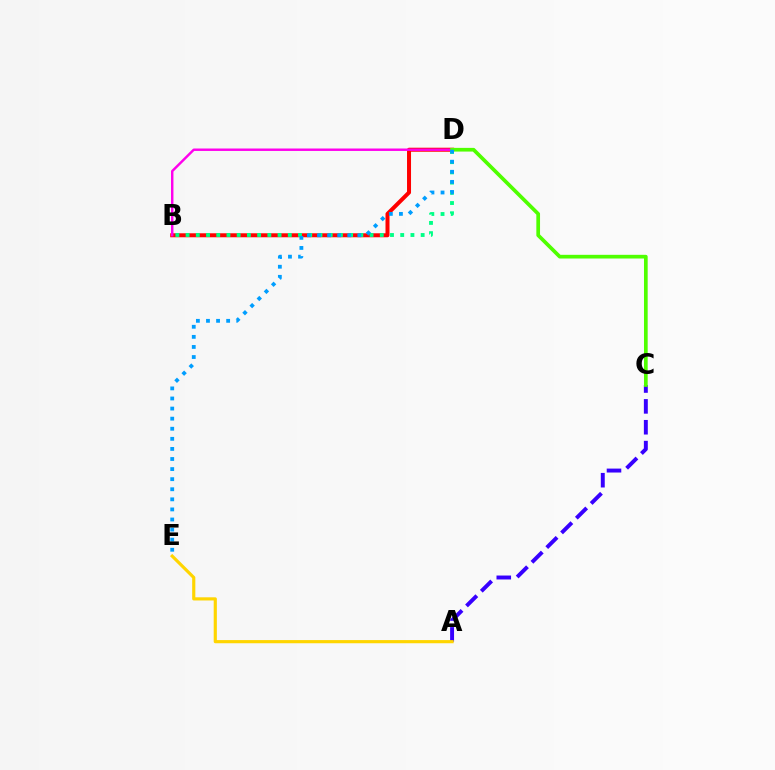{('B', 'D'): [{'color': '#ff0000', 'line_style': 'solid', 'thickness': 2.88}, {'color': '#00ff86', 'line_style': 'dotted', 'thickness': 2.78}, {'color': '#ff00ed', 'line_style': 'solid', 'thickness': 1.76}], ('A', 'C'): [{'color': '#3700ff', 'line_style': 'dashed', 'thickness': 2.83}], ('C', 'D'): [{'color': '#4fff00', 'line_style': 'solid', 'thickness': 2.65}], ('D', 'E'): [{'color': '#009eff', 'line_style': 'dotted', 'thickness': 2.74}], ('A', 'E'): [{'color': '#ffd500', 'line_style': 'solid', 'thickness': 2.28}]}